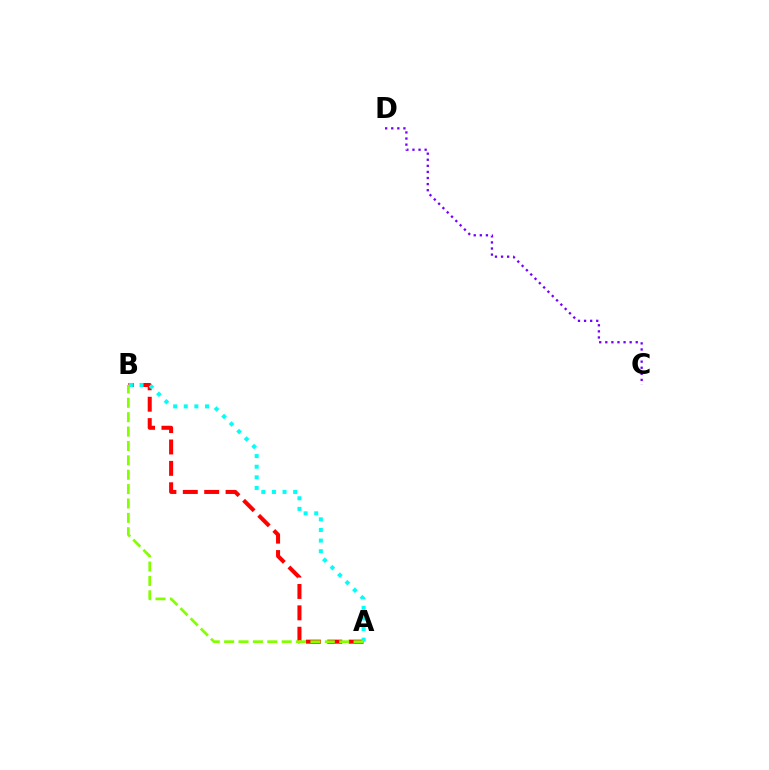{('A', 'B'): [{'color': '#ff0000', 'line_style': 'dashed', 'thickness': 2.9}, {'color': '#00fff6', 'line_style': 'dotted', 'thickness': 2.88}, {'color': '#84ff00', 'line_style': 'dashed', 'thickness': 1.95}], ('C', 'D'): [{'color': '#7200ff', 'line_style': 'dotted', 'thickness': 1.65}]}